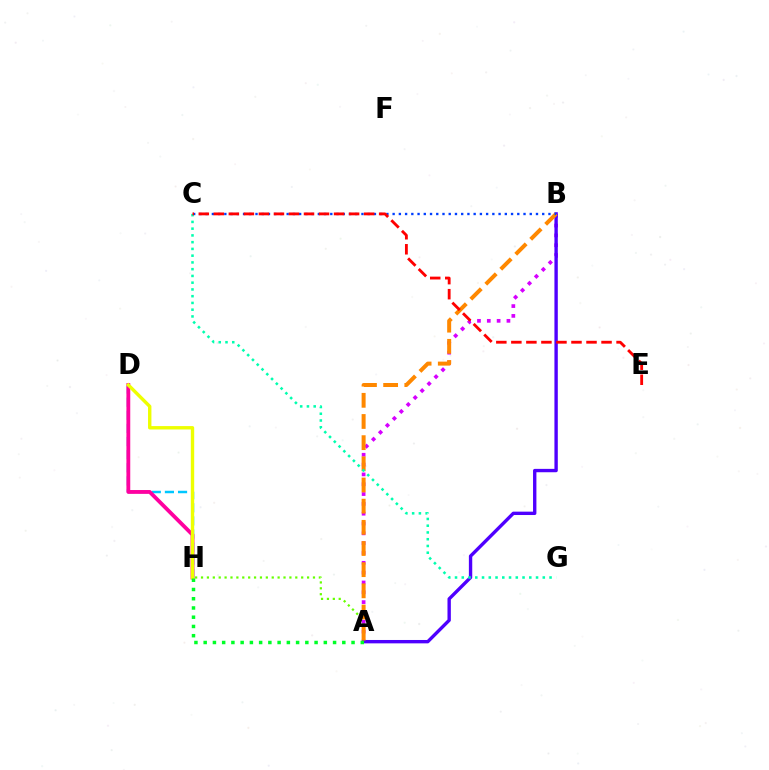{('A', 'H'): [{'color': '#66ff00', 'line_style': 'dotted', 'thickness': 1.6}, {'color': '#00ff27', 'line_style': 'dotted', 'thickness': 2.51}], ('D', 'H'): [{'color': '#00c7ff', 'line_style': 'dashed', 'thickness': 1.78}, {'color': '#ff00a0', 'line_style': 'solid', 'thickness': 2.75}, {'color': '#eeff00', 'line_style': 'solid', 'thickness': 2.44}], ('A', 'B'): [{'color': '#d600ff', 'line_style': 'dotted', 'thickness': 2.67}, {'color': '#4f00ff', 'line_style': 'solid', 'thickness': 2.43}, {'color': '#ff8800', 'line_style': 'dashed', 'thickness': 2.88}], ('B', 'C'): [{'color': '#003fff', 'line_style': 'dotted', 'thickness': 1.69}], ('C', 'G'): [{'color': '#00ffaf', 'line_style': 'dotted', 'thickness': 1.83}], ('C', 'E'): [{'color': '#ff0000', 'line_style': 'dashed', 'thickness': 2.04}]}